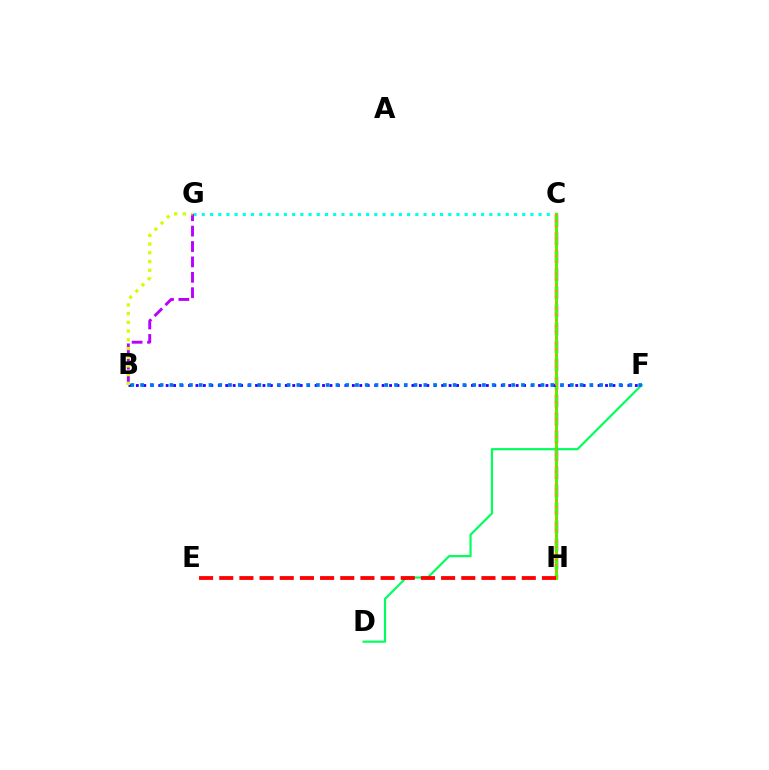{('C', 'G'): [{'color': '#00fff6', 'line_style': 'dotted', 'thickness': 2.23}], ('C', 'H'): [{'color': '#ff00ac', 'line_style': 'dashed', 'thickness': 2.45}, {'color': '#3dff00', 'line_style': 'solid', 'thickness': 2.26}, {'color': '#ff9400', 'line_style': 'dotted', 'thickness': 1.59}], ('B', 'F'): [{'color': '#2500ff', 'line_style': 'dotted', 'thickness': 2.02}, {'color': '#0074ff', 'line_style': 'dotted', 'thickness': 2.65}], ('B', 'G'): [{'color': '#b900ff', 'line_style': 'dashed', 'thickness': 2.09}, {'color': '#d1ff00', 'line_style': 'dotted', 'thickness': 2.37}], ('D', 'F'): [{'color': '#00ff5c', 'line_style': 'solid', 'thickness': 1.57}], ('E', 'H'): [{'color': '#ff0000', 'line_style': 'dashed', 'thickness': 2.74}]}